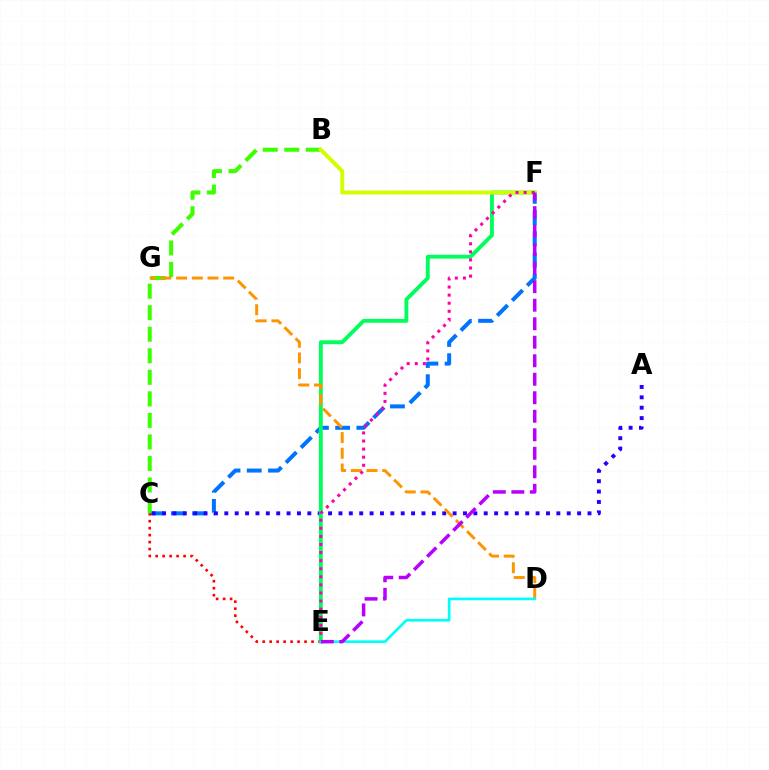{('C', 'F'): [{'color': '#0074ff', 'line_style': 'dashed', 'thickness': 2.88}], ('B', 'C'): [{'color': '#3dff00', 'line_style': 'dashed', 'thickness': 2.93}], ('C', 'E'): [{'color': '#ff0000', 'line_style': 'dotted', 'thickness': 1.9}], ('A', 'C'): [{'color': '#2500ff', 'line_style': 'dotted', 'thickness': 2.82}], ('E', 'F'): [{'color': '#00ff5c', 'line_style': 'solid', 'thickness': 2.78}, {'color': '#ff00ac', 'line_style': 'dotted', 'thickness': 2.2}, {'color': '#b900ff', 'line_style': 'dashed', 'thickness': 2.51}], ('D', 'G'): [{'color': '#ff9400', 'line_style': 'dashed', 'thickness': 2.13}], ('B', 'F'): [{'color': '#d1ff00', 'line_style': 'solid', 'thickness': 2.83}], ('D', 'E'): [{'color': '#00fff6', 'line_style': 'solid', 'thickness': 1.91}]}